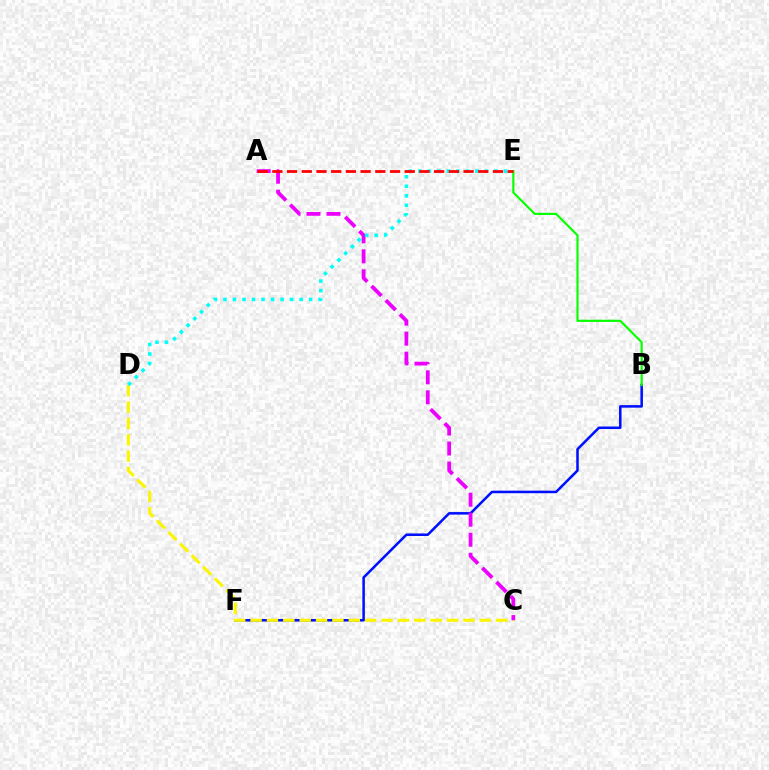{('B', 'F'): [{'color': '#0010ff', 'line_style': 'solid', 'thickness': 1.83}], ('C', 'D'): [{'color': '#fcf500', 'line_style': 'dashed', 'thickness': 2.22}], ('A', 'C'): [{'color': '#ee00ff', 'line_style': 'dashed', 'thickness': 2.72}], ('D', 'E'): [{'color': '#00fff6', 'line_style': 'dotted', 'thickness': 2.59}], ('B', 'E'): [{'color': '#08ff00', 'line_style': 'solid', 'thickness': 1.56}], ('A', 'E'): [{'color': '#ff0000', 'line_style': 'dashed', 'thickness': 2.0}]}